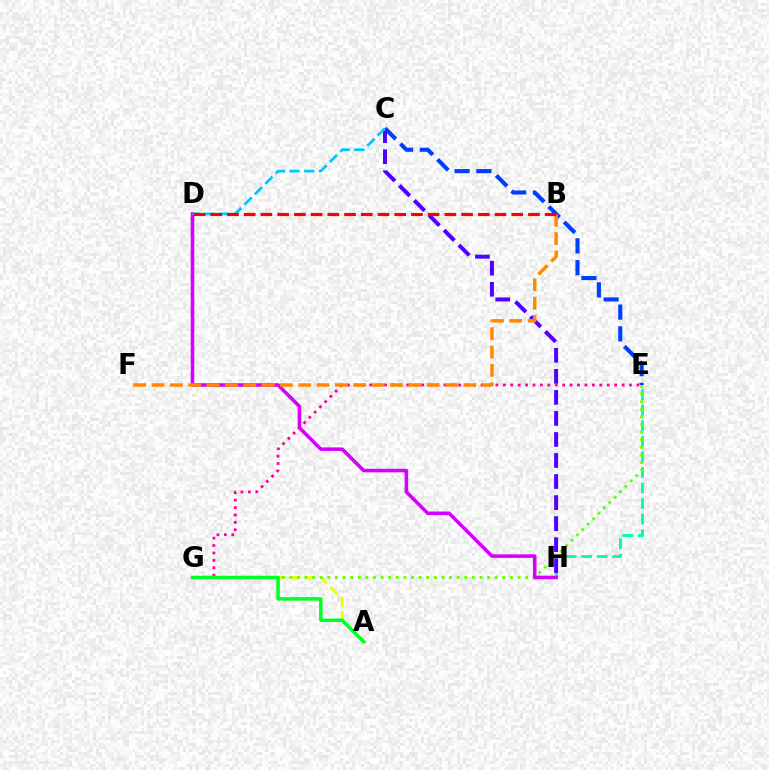{('A', 'G'): [{'color': '#eeff00', 'line_style': 'dashed', 'thickness': 1.98}, {'color': '#00ff27', 'line_style': 'solid', 'thickness': 2.52}], ('E', 'H'): [{'color': '#00ffaf', 'line_style': 'dashed', 'thickness': 2.11}], ('E', 'G'): [{'color': '#66ff00', 'line_style': 'dotted', 'thickness': 2.07}, {'color': '#ff00a0', 'line_style': 'dotted', 'thickness': 2.02}], ('D', 'H'): [{'color': '#d600ff', 'line_style': 'solid', 'thickness': 2.57}], ('C', 'E'): [{'color': '#003fff', 'line_style': 'dashed', 'thickness': 2.96}], ('C', 'H'): [{'color': '#4f00ff', 'line_style': 'dashed', 'thickness': 2.86}], ('B', 'F'): [{'color': '#ff8800', 'line_style': 'dashed', 'thickness': 2.49}], ('C', 'D'): [{'color': '#00c7ff', 'line_style': 'dashed', 'thickness': 2.0}], ('B', 'D'): [{'color': '#ff0000', 'line_style': 'dashed', 'thickness': 2.27}]}